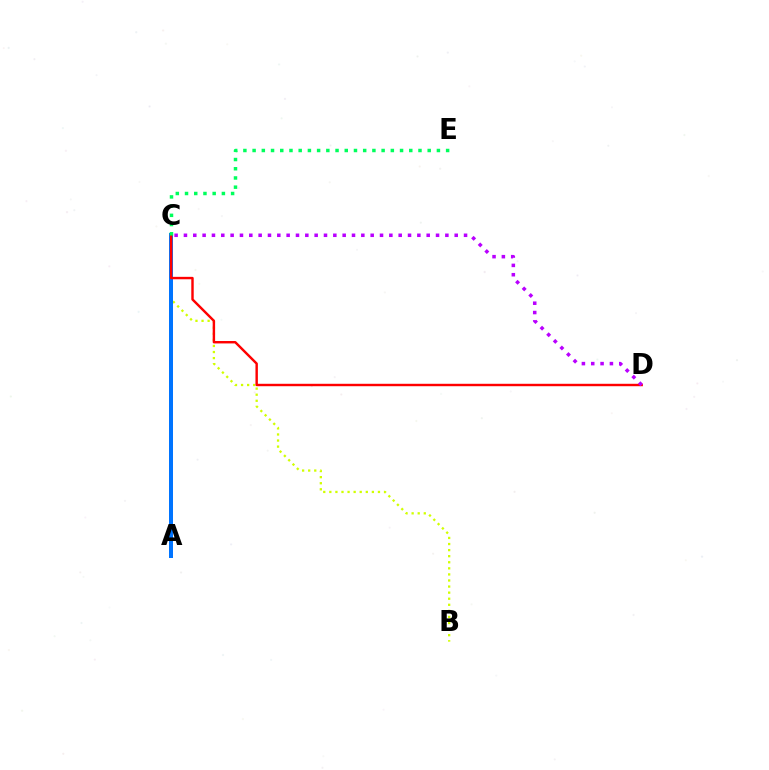{('B', 'C'): [{'color': '#d1ff00', 'line_style': 'dotted', 'thickness': 1.65}], ('A', 'C'): [{'color': '#0074ff', 'line_style': 'solid', 'thickness': 2.88}], ('C', 'D'): [{'color': '#ff0000', 'line_style': 'solid', 'thickness': 1.75}, {'color': '#b900ff', 'line_style': 'dotted', 'thickness': 2.54}], ('C', 'E'): [{'color': '#00ff5c', 'line_style': 'dotted', 'thickness': 2.5}]}